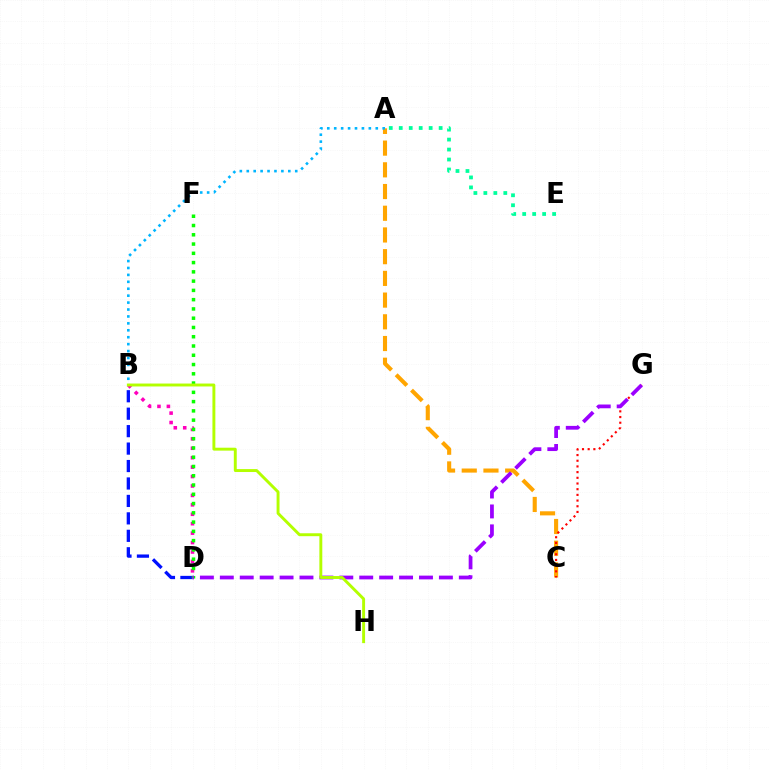{('A', 'E'): [{'color': '#00ff9d', 'line_style': 'dotted', 'thickness': 2.71}], ('B', 'D'): [{'color': '#ff00bd', 'line_style': 'dotted', 'thickness': 2.56}, {'color': '#0010ff', 'line_style': 'dashed', 'thickness': 2.37}], ('A', 'C'): [{'color': '#ffa500', 'line_style': 'dashed', 'thickness': 2.95}], ('C', 'G'): [{'color': '#ff0000', 'line_style': 'dotted', 'thickness': 1.55}], ('D', 'F'): [{'color': '#08ff00', 'line_style': 'dotted', 'thickness': 2.52}], ('A', 'B'): [{'color': '#00b5ff', 'line_style': 'dotted', 'thickness': 1.88}], ('D', 'G'): [{'color': '#9b00ff', 'line_style': 'dashed', 'thickness': 2.71}], ('B', 'H'): [{'color': '#b3ff00', 'line_style': 'solid', 'thickness': 2.1}]}